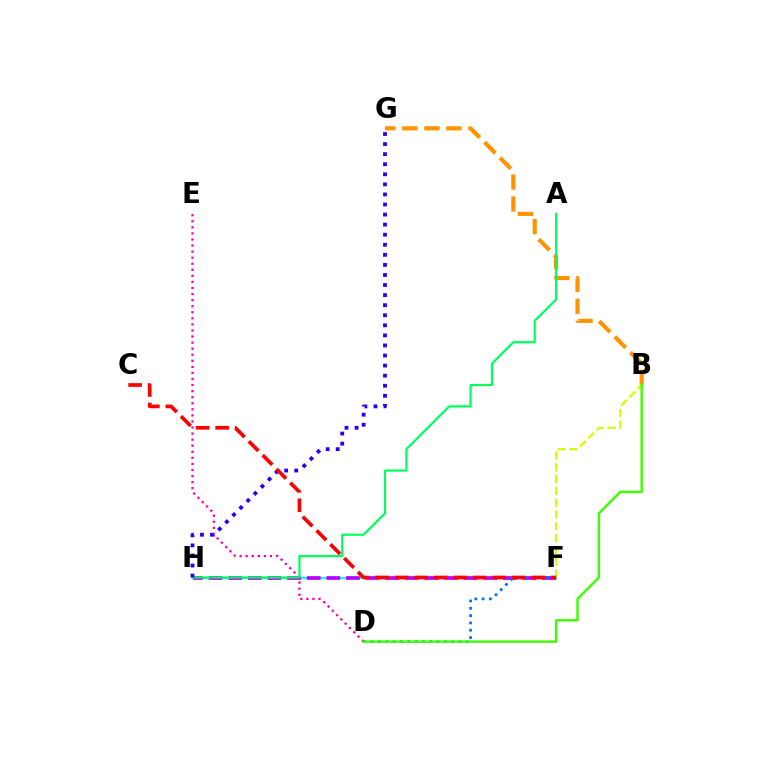{('B', 'G'): [{'color': '#ff9400', 'line_style': 'dashed', 'thickness': 2.99}], ('F', 'H'): [{'color': '#00fff6', 'line_style': 'solid', 'thickness': 1.54}, {'color': '#b900ff', 'line_style': 'dashed', 'thickness': 2.67}], ('D', 'E'): [{'color': '#ff00ac', 'line_style': 'dotted', 'thickness': 1.65}], ('D', 'F'): [{'color': '#0074ff', 'line_style': 'dotted', 'thickness': 1.99}], ('A', 'H'): [{'color': '#00ff5c', 'line_style': 'solid', 'thickness': 1.57}], ('G', 'H'): [{'color': '#2500ff', 'line_style': 'dotted', 'thickness': 2.74}], ('B', 'F'): [{'color': '#d1ff00', 'line_style': 'dashed', 'thickness': 1.6}], ('C', 'F'): [{'color': '#ff0000', 'line_style': 'dashed', 'thickness': 2.65}], ('B', 'D'): [{'color': '#3dff00', 'line_style': 'solid', 'thickness': 1.73}]}